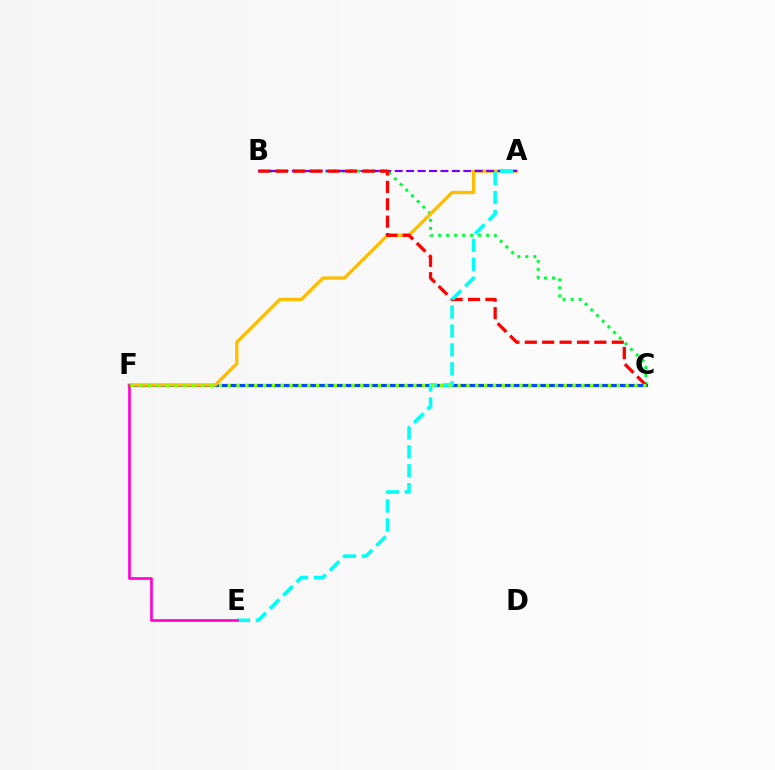{('B', 'C'): [{'color': '#00ff39', 'line_style': 'dotted', 'thickness': 2.17}, {'color': '#ff0000', 'line_style': 'dashed', 'thickness': 2.36}], ('C', 'F'): [{'color': '#004bff', 'line_style': 'solid', 'thickness': 2.28}, {'color': '#84ff00', 'line_style': 'dotted', 'thickness': 2.4}], ('A', 'F'): [{'color': '#ffbd00', 'line_style': 'solid', 'thickness': 2.38}], ('A', 'B'): [{'color': '#7200ff', 'line_style': 'dashed', 'thickness': 1.55}], ('A', 'E'): [{'color': '#00fff6', 'line_style': 'dashed', 'thickness': 2.57}], ('E', 'F'): [{'color': '#ff00cf', 'line_style': 'solid', 'thickness': 1.91}]}